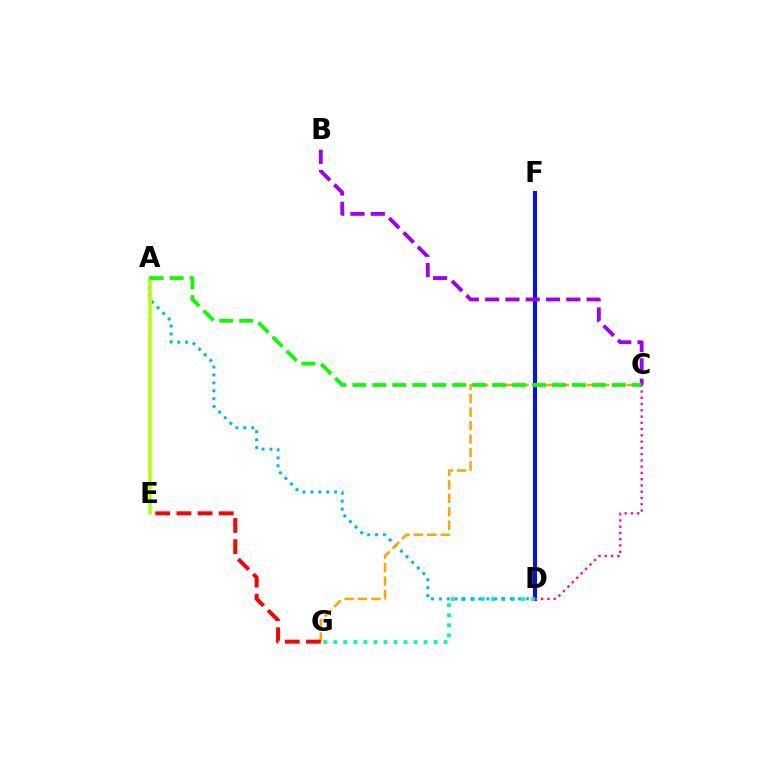{('D', 'F'): [{'color': '#0010ff', 'line_style': 'solid', 'thickness': 2.92}], ('D', 'G'): [{'color': '#00ff9d', 'line_style': 'dotted', 'thickness': 2.73}], ('A', 'D'): [{'color': '#00b5ff', 'line_style': 'dotted', 'thickness': 2.15}], ('C', 'G'): [{'color': '#ffa500', 'line_style': 'dashed', 'thickness': 1.83}], ('B', 'C'): [{'color': '#9b00ff', 'line_style': 'dashed', 'thickness': 2.76}], ('E', 'G'): [{'color': '#ff0000', 'line_style': 'dashed', 'thickness': 2.88}], ('A', 'E'): [{'color': '#b3ff00', 'line_style': 'solid', 'thickness': 2.52}], ('A', 'C'): [{'color': '#08ff00', 'line_style': 'dashed', 'thickness': 2.71}], ('C', 'D'): [{'color': '#ff00bd', 'line_style': 'dotted', 'thickness': 1.7}]}